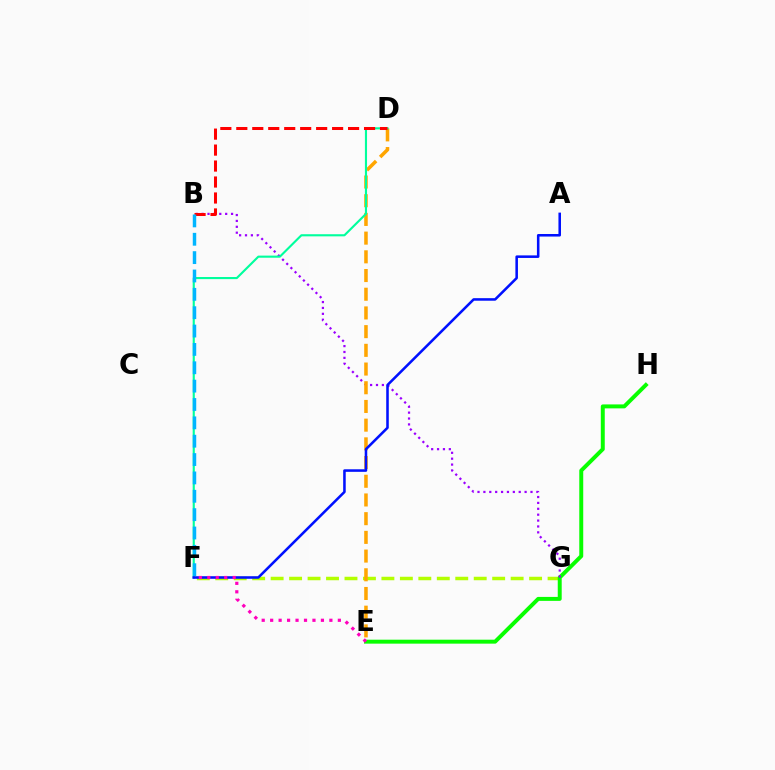{('F', 'G'): [{'color': '#b3ff00', 'line_style': 'dashed', 'thickness': 2.51}], ('E', 'H'): [{'color': '#08ff00', 'line_style': 'solid', 'thickness': 2.85}], ('B', 'G'): [{'color': '#9b00ff', 'line_style': 'dotted', 'thickness': 1.6}], ('D', 'E'): [{'color': '#ffa500', 'line_style': 'dashed', 'thickness': 2.54}], ('D', 'F'): [{'color': '#00ff9d', 'line_style': 'solid', 'thickness': 1.53}], ('B', 'D'): [{'color': '#ff0000', 'line_style': 'dashed', 'thickness': 2.17}], ('B', 'F'): [{'color': '#00b5ff', 'line_style': 'dashed', 'thickness': 2.49}], ('A', 'F'): [{'color': '#0010ff', 'line_style': 'solid', 'thickness': 1.84}], ('E', 'F'): [{'color': '#ff00bd', 'line_style': 'dotted', 'thickness': 2.3}]}